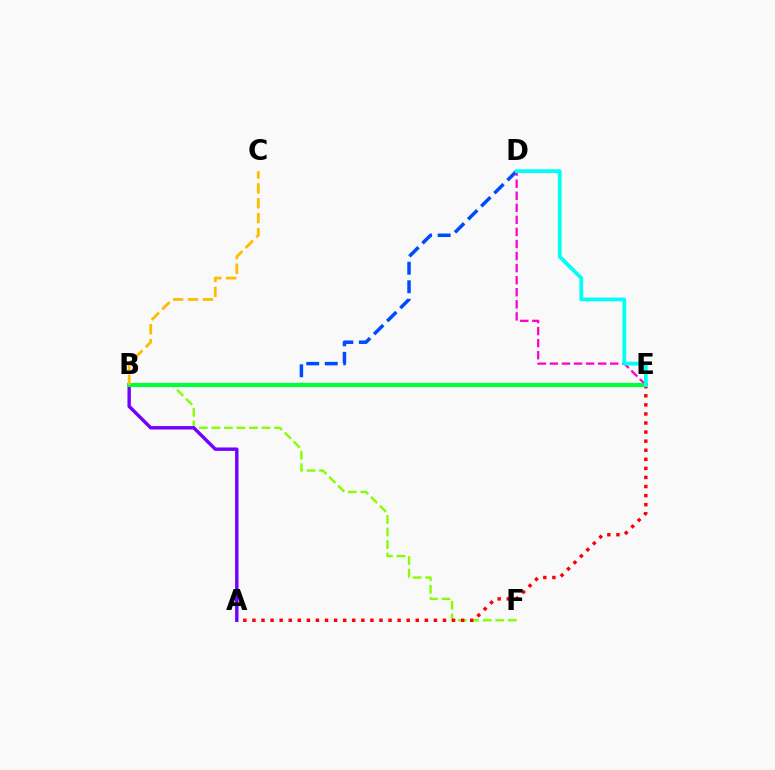{('B', 'F'): [{'color': '#84ff00', 'line_style': 'dashed', 'thickness': 1.7}], ('A', 'E'): [{'color': '#ff0000', 'line_style': 'dotted', 'thickness': 2.47}], ('A', 'B'): [{'color': '#7200ff', 'line_style': 'solid', 'thickness': 2.45}], ('B', 'D'): [{'color': '#004bff', 'line_style': 'dashed', 'thickness': 2.51}], ('D', 'E'): [{'color': '#ff00cf', 'line_style': 'dashed', 'thickness': 1.64}, {'color': '#00fff6', 'line_style': 'solid', 'thickness': 2.71}], ('B', 'E'): [{'color': '#00ff39', 'line_style': 'solid', 'thickness': 2.98}], ('B', 'C'): [{'color': '#ffbd00', 'line_style': 'dashed', 'thickness': 2.02}]}